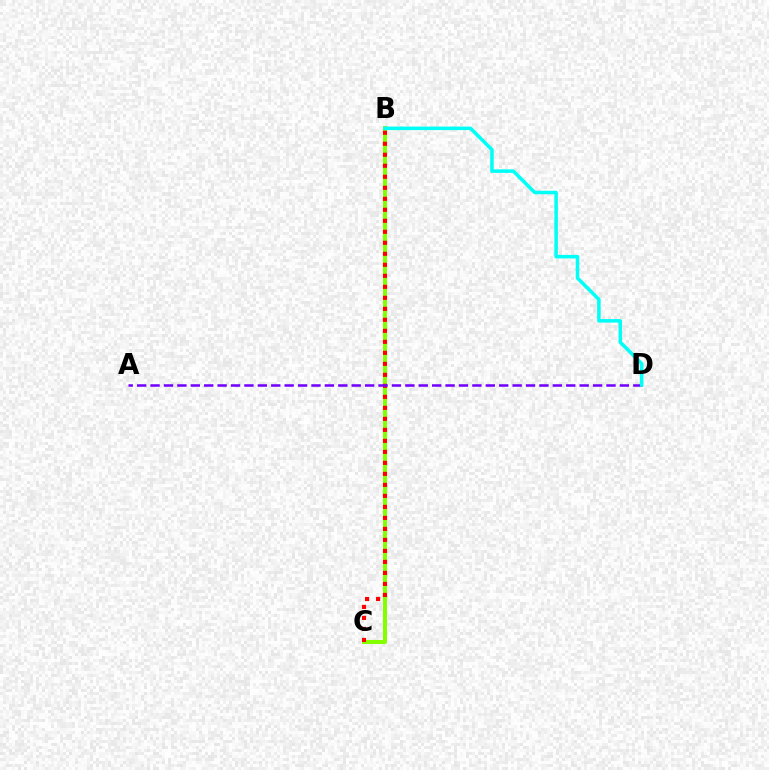{('B', 'C'): [{'color': '#84ff00', 'line_style': 'solid', 'thickness': 2.91}, {'color': '#ff0000', 'line_style': 'dotted', 'thickness': 2.99}], ('A', 'D'): [{'color': '#7200ff', 'line_style': 'dashed', 'thickness': 1.82}], ('B', 'D'): [{'color': '#00fff6', 'line_style': 'solid', 'thickness': 2.54}]}